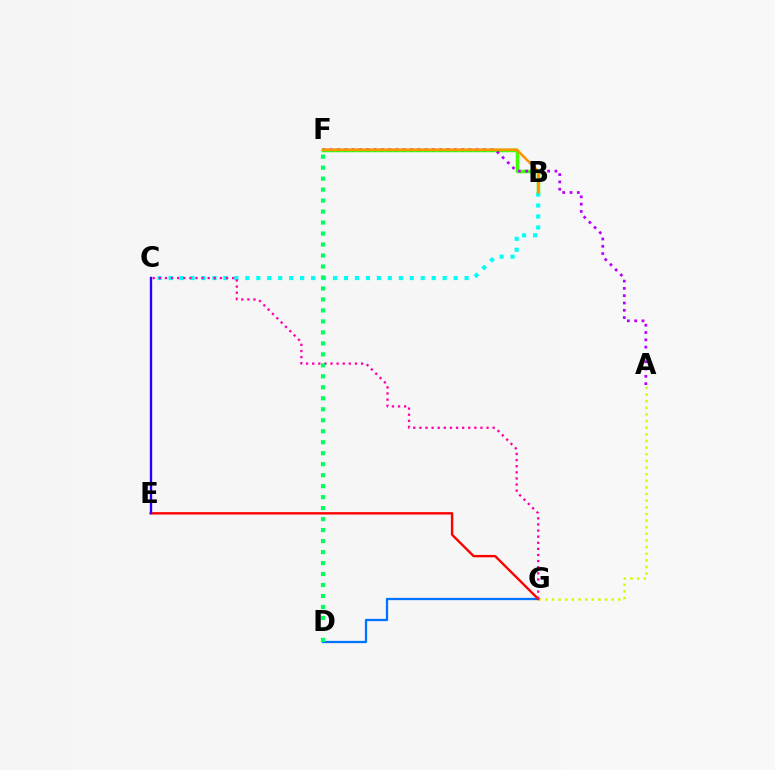{('D', 'G'): [{'color': '#0074ff', 'line_style': 'solid', 'thickness': 1.65}], ('B', 'F'): [{'color': '#3dff00', 'line_style': 'solid', 'thickness': 2.52}, {'color': '#ff9400', 'line_style': 'solid', 'thickness': 1.86}], ('B', 'C'): [{'color': '#00fff6', 'line_style': 'dotted', 'thickness': 2.98}], ('A', 'G'): [{'color': '#d1ff00', 'line_style': 'dotted', 'thickness': 1.8}], ('E', 'G'): [{'color': '#ff0000', 'line_style': 'solid', 'thickness': 1.72}], ('A', 'F'): [{'color': '#b900ff', 'line_style': 'dotted', 'thickness': 1.98}], ('C', 'E'): [{'color': '#2500ff', 'line_style': 'solid', 'thickness': 1.68}], ('C', 'G'): [{'color': '#ff00ac', 'line_style': 'dotted', 'thickness': 1.66}], ('D', 'F'): [{'color': '#00ff5c', 'line_style': 'dotted', 'thickness': 2.98}]}